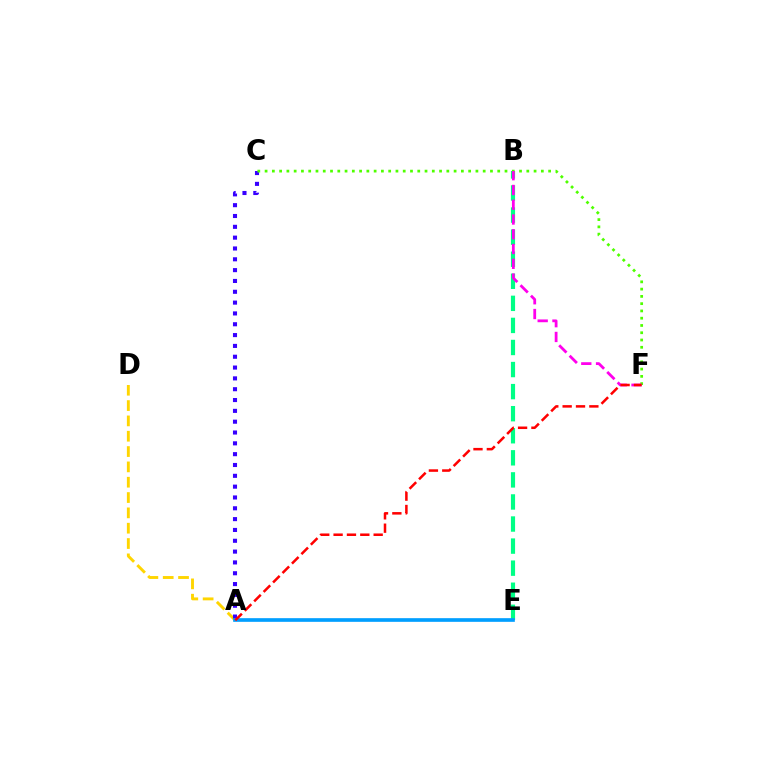{('A', 'D'): [{'color': '#ffd500', 'line_style': 'dashed', 'thickness': 2.08}], ('B', 'E'): [{'color': '#00ff86', 'line_style': 'dashed', 'thickness': 3.0}], ('A', 'C'): [{'color': '#3700ff', 'line_style': 'dotted', 'thickness': 2.94}], ('A', 'E'): [{'color': '#009eff', 'line_style': 'solid', 'thickness': 2.64}], ('C', 'F'): [{'color': '#4fff00', 'line_style': 'dotted', 'thickness': 1.98}], ('B', 'F'): [{'color': '#ff00ed', 'line_style': 'dashed', 'thickness': 2.01}], ('A', 'F'): [{'color': '#ff0000', 'line_style': 'dashed', 'thickness': 1.81}]}